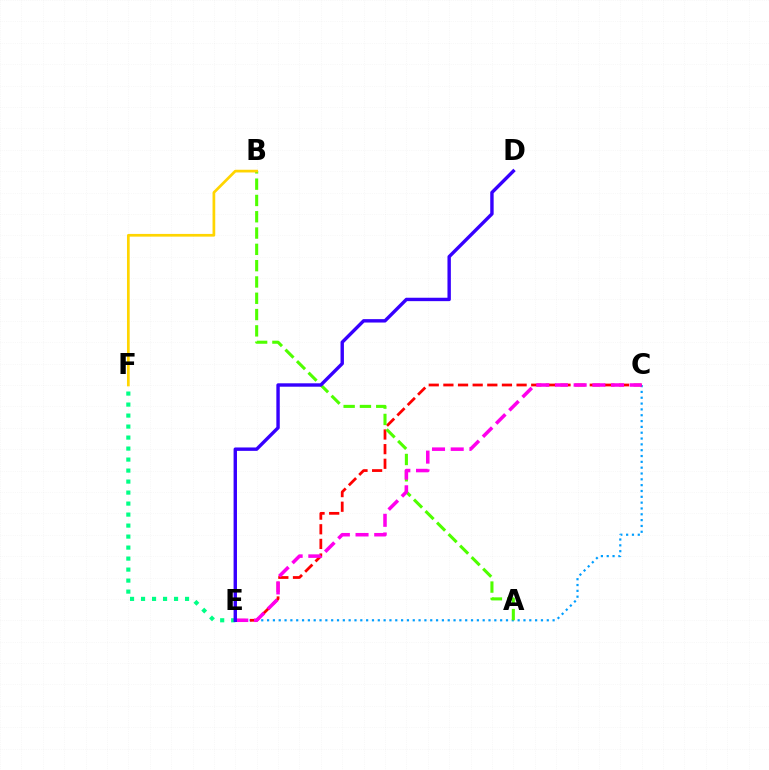{('C', 'E'): [{'color': '#009eff', 'line_style': 'dotted', 'thickness': 1.58}, {'color': '#ff0000', 'line_style': 'dashed', 'thickness': 1.99}, {'color': '#ff00ed', 'line_style': 'dashed', 'thickness': 2.54}], ('A', 'B'): [{'color': '#4fff00', 'line_style': 'dashed', 'thickness': 2.21}], ('E', 'F'): [{'color': '#00ff86', 'line_style': 'dotted', 'thickness': 2.99}], ('D', 'E'): [{'color': '#3700ff', 'line_style': 'solid', 'thickness': 2.45}], ('B', 'F'): [{'color': '#ffd500', 'line_style': 'solid', 'thickness': 1.95}]}